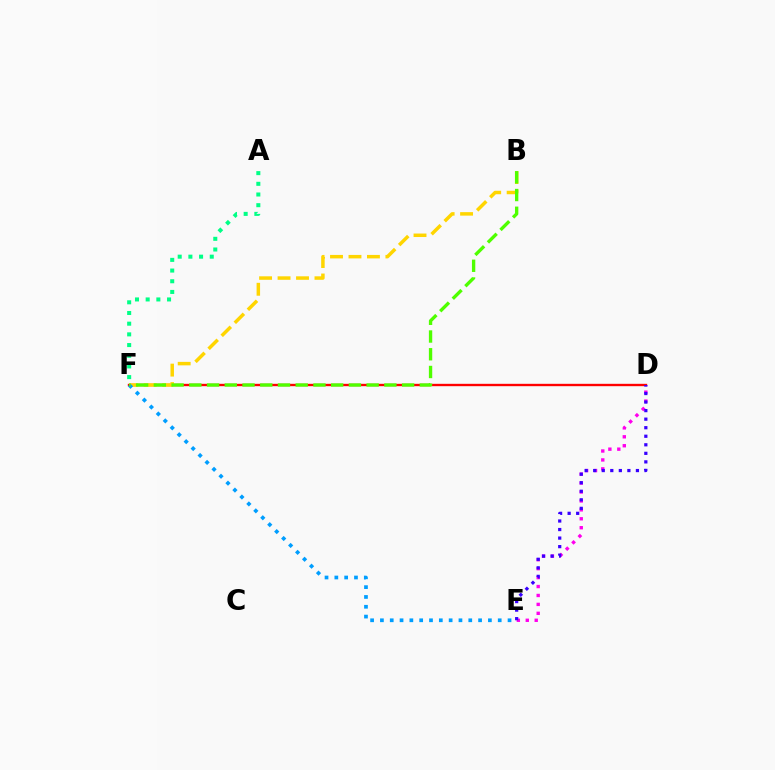{('D', 'E'): [{'color': '#ff00ed', 'line_style': 'dotted', 'thickness': 2.43}, {'color': '#3700ff', 'line_style': 'dotted', 'thickness': 2.32}], ('A', 'F'): [{'color': '#00ff86', 'line_style': 'dotted', 'thickness': 2.9}], ('D', 'F'): [{'color': '#ff0000', 'line_style': 'solid', 'thickness': 1.7}], ('B', 'F'): [{'color': '#ffd500', 'line_style': 'dashed', 'thickness': 2.51}, {'color': '#4fff00', 'line_style': 'dashed', 'thickness': 2.41}], ('E', 'F'): [{'color': '#009eff', 'line_style': 'dotted', 'thickness': 2.67}]}